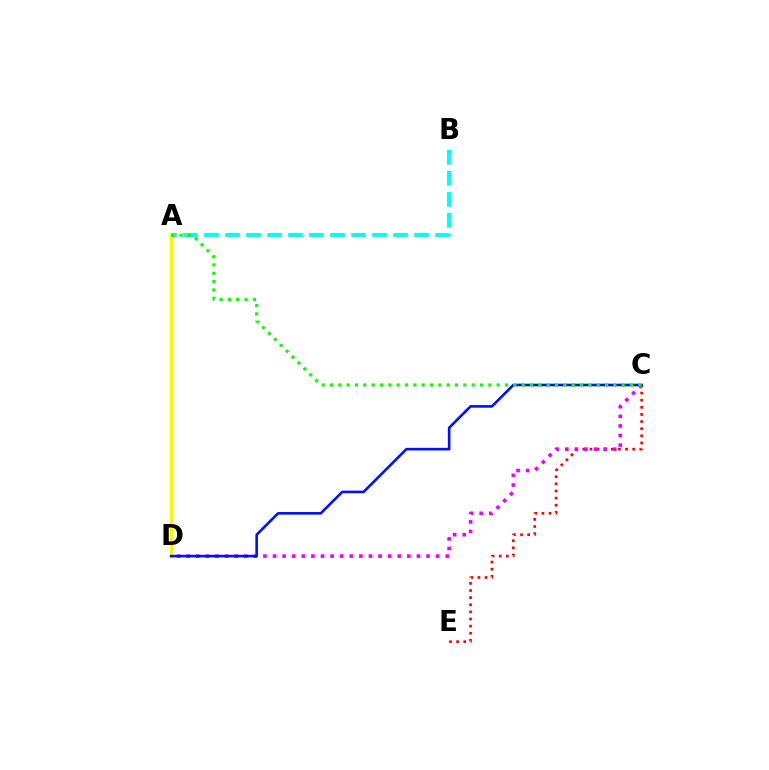{('C', 'E'): [{'color': '#ff0000', 'line_style': 'dotted', 'thickness': 1.93}], ('C', 'D'): [{'color': '#ee00ff', 'line_style': 'dotted', 'thickness': 2.61}, {'color': '#0010ff', 'line_style': 'solid', 'thickness': 1.88}], ('A', 'D'): [{'color': '#fcf500', 'line_style': 'solid', 'thickness': 2.3}], ('A', 'B'): [{'color': '#00fff6', 'line_style': 'dashed', 'thickness': 2.85}], ('A', 'C'): [{'color': '#08ff00', 'line_style': 'dotted', 'thickness': 2.26}]}